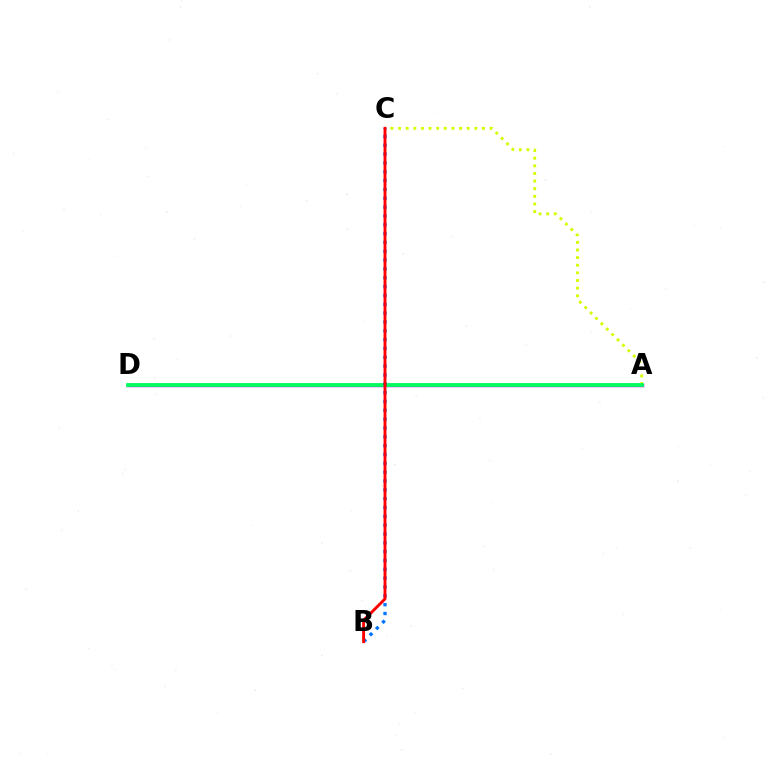{('A', 'D'): [{'color': '#b900ff', 'line_style': 'solid', 'thickness': 2.47}, {'color': '#00ff5c', 'line_style': 'solid', 'thickness': 2.72}], ('A', 'C'): [{'color': '#d1ff00', 'line_style': 'dotted', 'thickness': 2.07}], ('B', 'C'): [{'color': '#0074ff', 'line_style': 'dotted', 'thickness': 2.4}, {'color': '#ff0000', 'line_style': 'solid', 'thickness': 2.09}]}